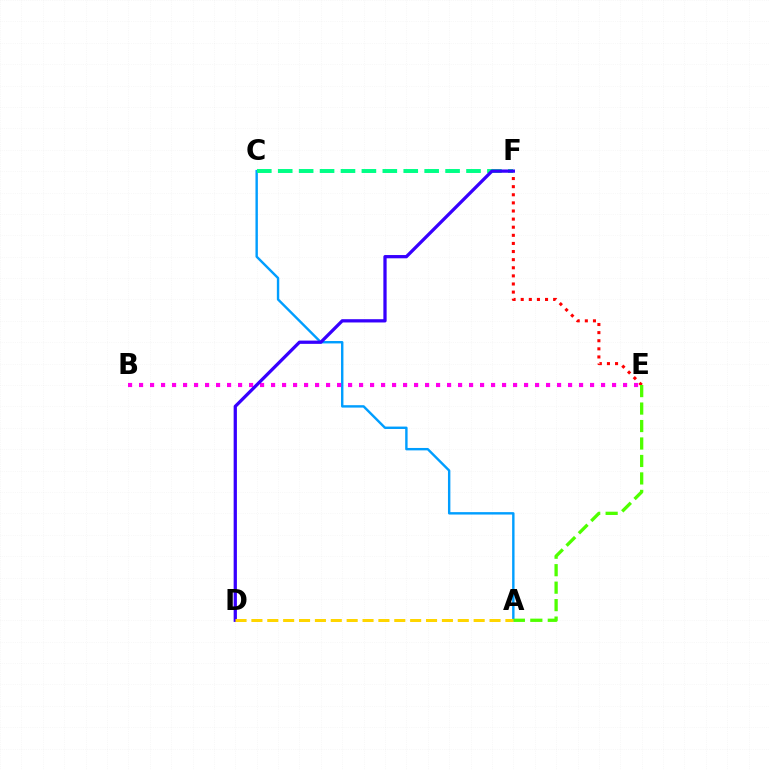{('E', 'F'): [{'color': '#ff0000', 'line_style': 'dotted', 'thickness': 2.2}], ('A', 'C'): [{'color': '#009eff', 'line_style': 'solid', 'thickness': 1.73}], ('C', 'F'): [{'color': '#00ff86', 'line_style': 'dashed', 'thickness': 2.84}], ('B', 'E'): [{'color': '#ff00ed', 'line_style': 'dotted', 'thickness': 2.99}], ('A', 'E'): [{'color': '#4fff00', 'line_style': 'dashed', 'thickness': 2.37}], ('D', 'F'): [{'color': '#3700ff', 'line_style': 'solid', 'thickness': 2.35}], ('A', 'D'): [{'color': '#ffd500', 'line_style': 'dashed', 'thickness': 2.16}]}